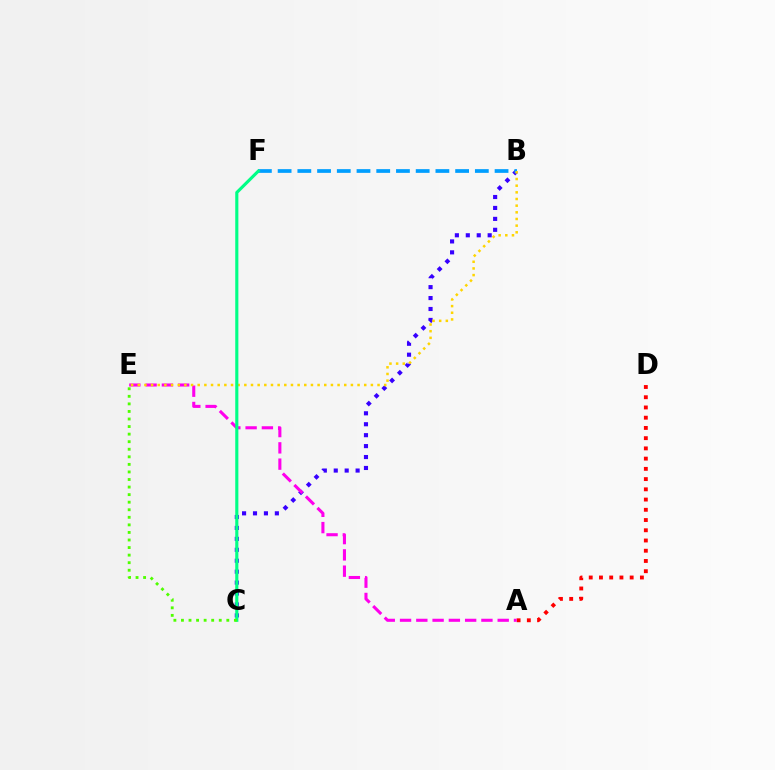{('B', 'C'): [{'color': '#3700ff', 'line_style': 'dotted', 'thickness': 2.97}], ('B', 'F'): [{'color': '#009eff', 'line_style': 'dashed', 'thickness': 2.68}], ('A', 'D'): [{'color': '#ff0000', 'line_style': 'dotted', 'thickness': 2.78}], ('A', 'E'): [{'color': '#ff00ed', 'line_style': 'dashed', 'thickness': 2.21}], ('B', 'E'): [{'color': '#ffd500', 'line_style': 'dotted', 'thickness': 1.81}], ('C', 'F'): [{'color': '#00ff86', 'line_style': 'solid', 'thickness': 2.25}], ('C', 'E'): [{'color': '#4fff00', 'line_style': 'dotted', 'thickness': 2.05}]}